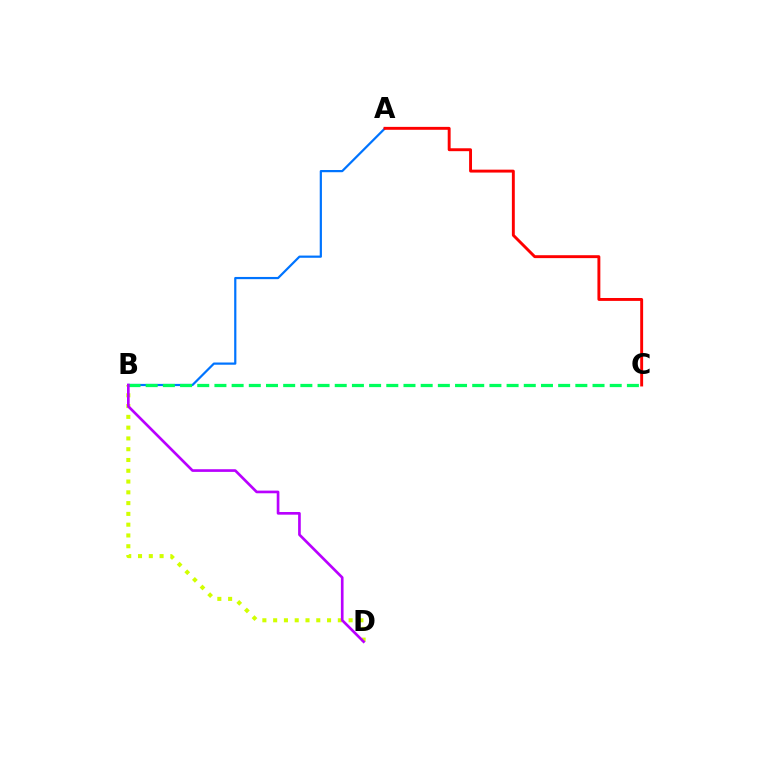{('A', 'B'): [{'color': '#0074ff', 'line_style': 'solid', 'thickness': 1.59}], ('B', 'D'): [{'color': '#d1ff00', 'line_style': 'dotted', 'thickness': 2.93}, {'color': '#b900ff', 'line_style': 'solid', 'thickness': 1.92}], ('B', 'C'): [{'color': '#00ff5c', 'line_style': 'dashed', 'thickness': 2.33}], ('A', 'C'): [{'color': '#ff0000', 'line_style': 'solid', 'thickness': 2.09}]}